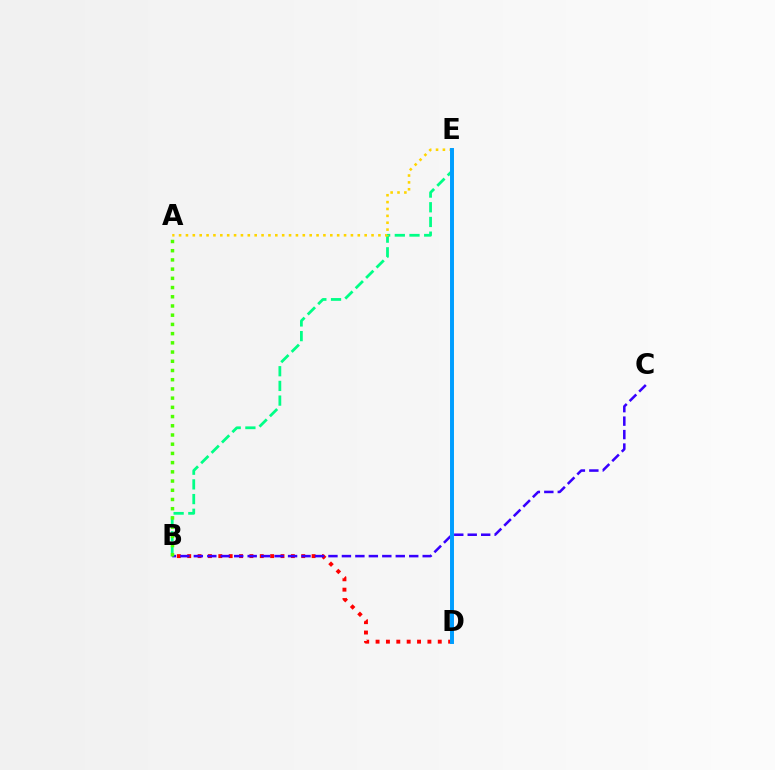{('B', 'E'): [{'color': '#00ff86', 'line_style': 'dashed', 'thickness': 2.0}], ('A', 'E'): [{'color': '#ffd500', 'line_style': 'dotted', 'thickness': 1.87}], ('D', 'E'): [{'color': '#ff00ed', 'line_style': 'dotted', 'thickness': 1.69}, {'color': '#009eff', 'line_style': 'solid', 'thickness': 2.85}], ('B', 'D'): [{'color': '#ff0000', 'line_style': 'dotted', 'thickness': 2.82}], ('B', 'C'): [{'color': '#3700ff', 'line_style': 'dashed', 'thickness': 1.83}], ('A', 'B'): [{'color': '#4fff00', 'line_style': 'dotted', 'thickness': 2.5}]}